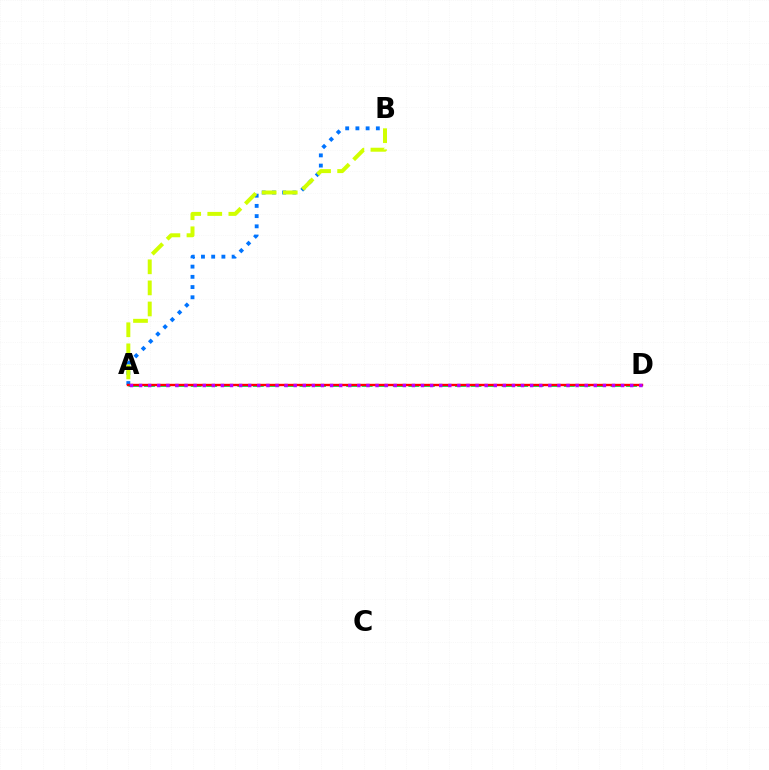{('A', 'B'): [{'color': '#0074ff', 'line_style': 'dotted', 'thickness': 2.78}, {'color': '#d1ff00', 'line_style': 'dashed', 'thickness': 2.86}], ('A', 'D'): [{'color': '#00ff5c', 'line_style': 'dashed', 'thickness': 2.11}, {'color': '#ff0000', 'line_style': 'solid', 'thickness': 1.72}, {'color': '#b900ff', 'line_style': 'dotted', 'thickness': 2.47}]}